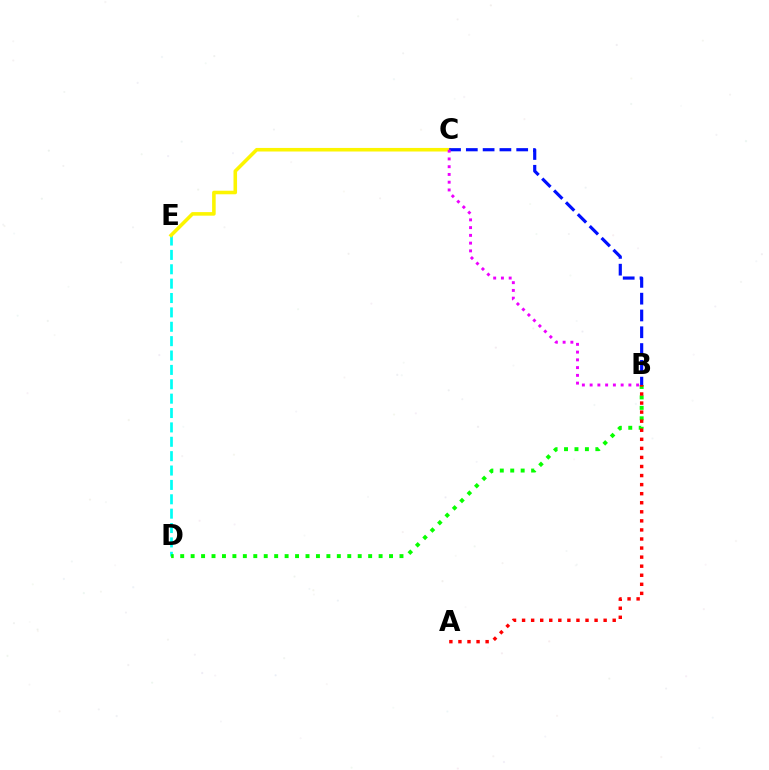{('D', 'E'): [{'color': '#00fff6', 'line_style': 'dashed', 'thickness': 1.95}], ('B', 'D'): [{'color': '#08ff00', 'line_style': 'dotted', 'thickness': 2.84}], ('C', 'E'): [{'color': '#fcf500', 'line_style': 'solid', 'thickness': 2.57}], ('B', 'C'): [{'color': '#0010ff', 'line_style': 'dashed', 'thickness': 2.28}, {'color': '#ee00ff', 'line_style': 'dotted', 'thickness': 2.11}], ('A', 'B'): [{'color': '#ff0000', 'line_style': 'dotted', 'thickness': 2.46}]}